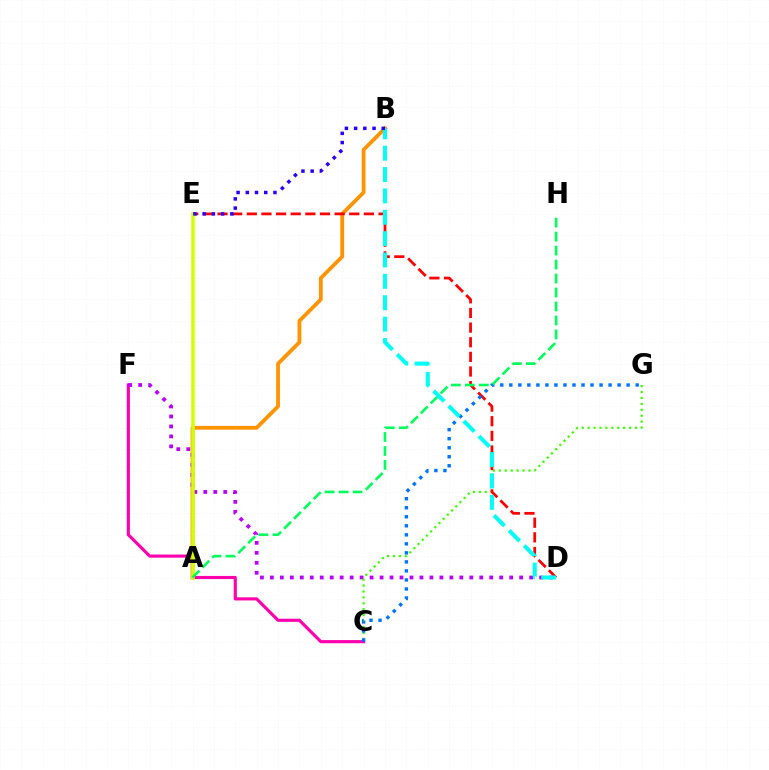{('C', 'F'): [{'color': '#ff00ac', 'line_style': 'solid', 'thickness': 2.26}], ('A', 'B'): [{'color': '#ff9400', 'line_style': 'solid', 'thickness': 2.74}], ('D', 'F'): [{'color': '#b900ff', 'line_style': 'dotted', 'thickness': 2.71}], ('C', 'G'): [{'color': '#3dff00', 'line_style': 'dotted', 'thickness': 1.61}, {'color': '#0074ff', 'line_style': 'dotted', 'thickness': 2.45}], ('D', 'E'): [{'color': '#ff0000', 'line_style': 'dashed', 'thickness': 1.99}], ('A', 'E'): [{'color': '#d1ff00', 'line_style': 'solid', 'thickness': 2.53}], ('A', 'H'): [{'color': '#00ff5c', 'line_style': 'dashed', 'thickness': 1.9}], ('B', 'D'): [{'color': '#00fff6', 'line_style': 'dashed', 'thickness': 2.9}], ('B', 'E'): [{'color': '#2500ff', 'line_style': 'dotted', 'thickness': 2.5}]}